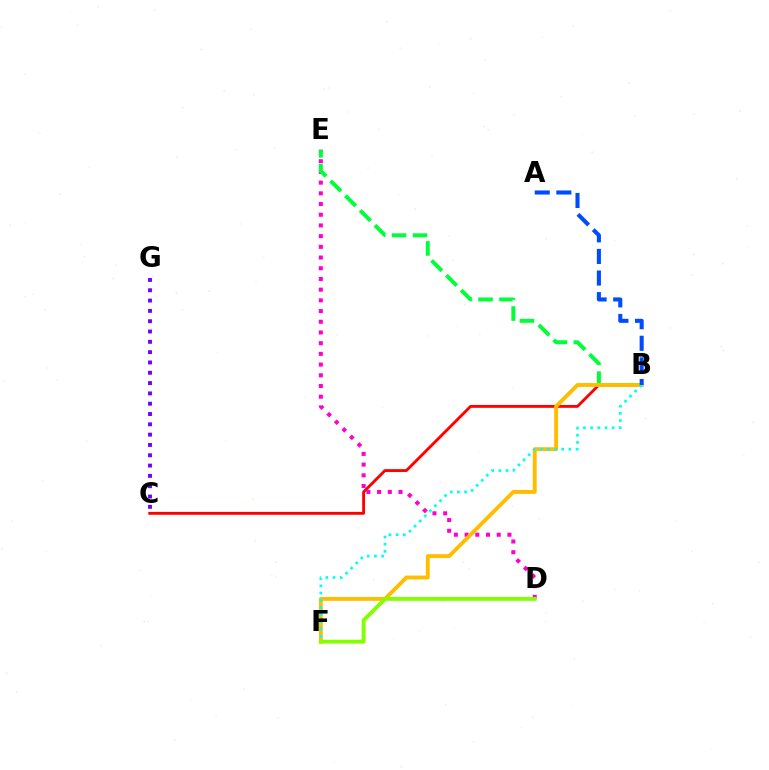{('B', 'C'): [{'color': '#ff0000', 'line_style': 'solid', 'thickness': 2.05}], ('C', 'G'): [{'color': '#7200ff', 'line_style': 'dotted', 'thickness': 2.8}], ('D', 'E'): [{'color': '#ff00cf', 'line_style': 'dotted', 'thickness': 2.91}], ('B', 'E'): [{'color': '#00ff39', 'line_style': 'dashed', 'thickness': 2.84}], ('B', 'F'): [{'color': '#ffbd00', 'line_style': 'solid', 'thickness': 2.8}, {'color': '#00fff6', 'line_style': 'dotted', 'thickness': 1.95}], ('A', 'B'): [{'color': '#004bff', 'line_style': 'dashed', 'thickness': 2.94}], ('D', 'F'): [{'color': '#84ff00', 'line_style': 'solid', 'thickness': 2.79}]}